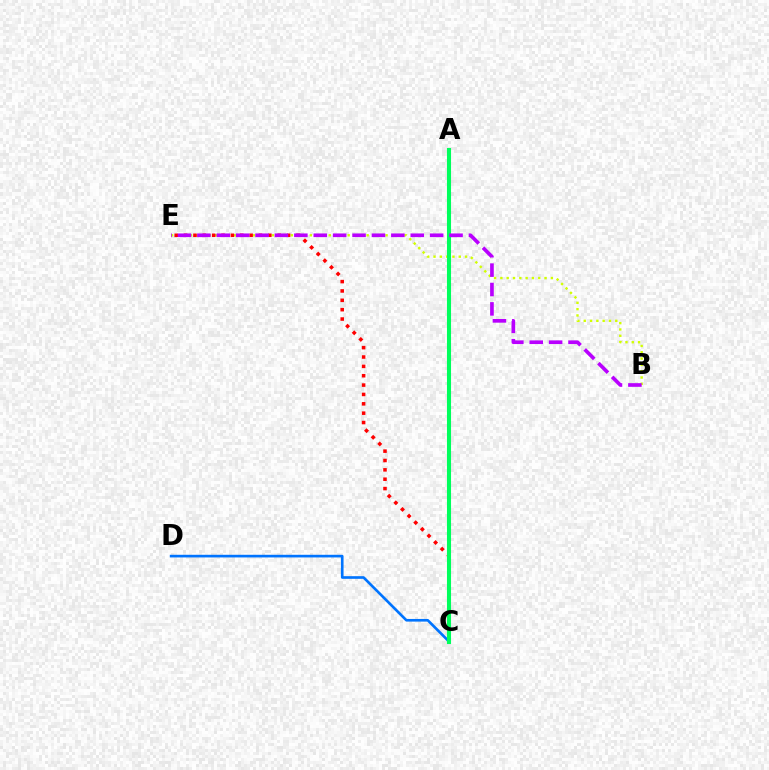{('B', 'E'): [{'color': '#d1ff00', 'line_style': 'dotted', 'thickness': 1.71}, {'color': '#b900ff', 'line_style': 'dashed', 'thickness': 2.64}], ('C', 'D'): [{'color': '#0074ff', 'line_style': 'solid', 'thickness': 1.91}], ('C', 'E'): [{'color': '#ff0000', 'line_style': 'dotted', 'thickness': 2.54}], ('A', 'C'): [{'color': '#00ff5c', 'line_style': 'solid', 'thickness': 2.94}]}